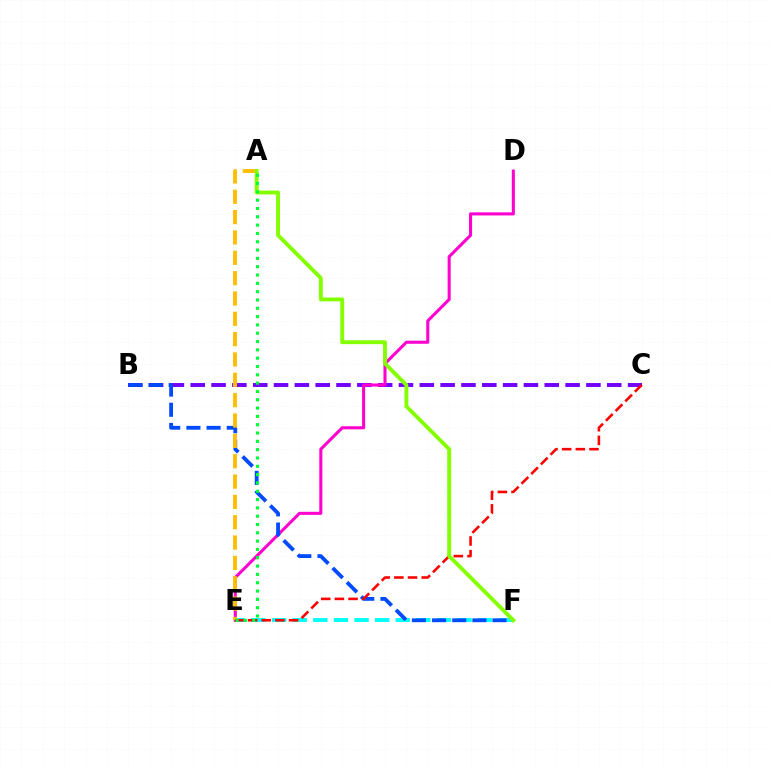{('E', 'F'): [{'color': '#00fff6', 'line_style': 'dashed', 'thickness': 2.8}], ('B', 'C'): [{'color': '#7200ff', 'line_style': 'dashed', 'thickness': 2.83}], ('D', 'E'): [{'color': '#ff00cf', 'line_style': 'solid', 'thickness': 2.21}], ('B', 'F'): [{'color': '#004bff', 'line_style': 'dashed', 'thickness': 2.74}], ('A', 'E'): [{'color': '#ffbd00', 'line_style': 'dashed', 'thickness': 2.76}, {'color': '#00ff39', 'line_style': 'dotted', 'thickness': 2.26}], ('C', 'E'): [{'color': '#ff0000', 'line_style': 'dashed', 'thickness': 1.86}], ('A', 'F'): [{'color': '#84ff00', 'line_style': 'solid', 'thickness': 2.79}]}